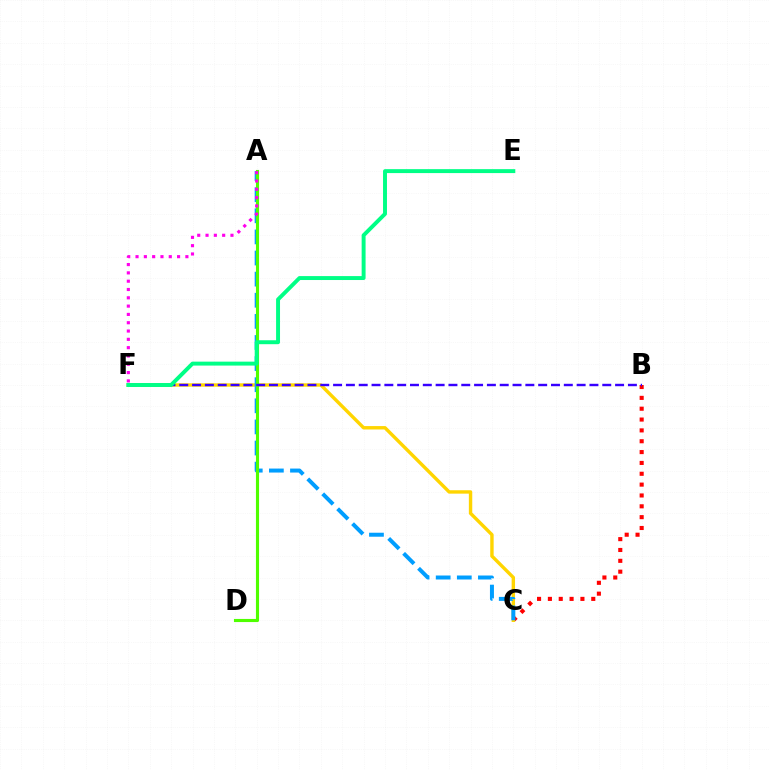{('B', 'C'): [{'color': '#ff0000', 'line_style': 'dotted', 'thickness': 2.95}], ('C', 'F'): [{'color': '#ffd500', 'line_style': 'solid', 'thickness': 2.45}], ('A', 'C'): [{'color': '#009eff', 'line_style': 'dashed', 'thickness': 2.87}], ('A', 'D'): [{'color': '#4fff00', 'line_style': 'solid', 'thickness': 2.25}], ('B', 'F'): [{'color': '#3700ff', 'line_style': 'dashed', 'thickness': 1.74}], ('E', 'F'): [{'color': '#00ff86', 'line_style': 'solid', 'thickness': 2.83}], ('A', 'F'): [{'color': '#ff00ed', 'line_style': 'dotted', 'thickness': 2.26}]}